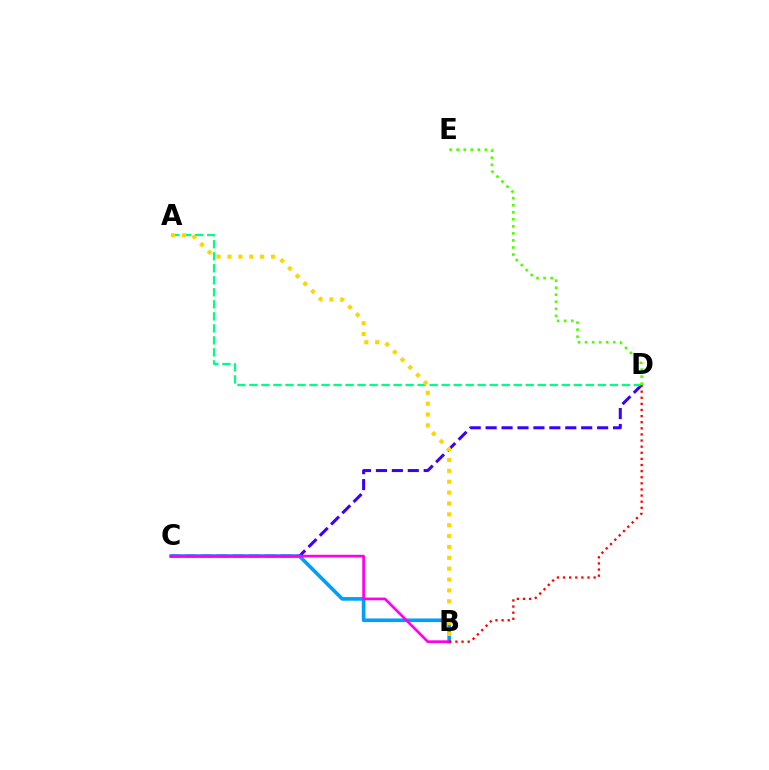{('C', 'D'): [{'color': '#3700ff', 'line_style': 'dashed', 'thickness': 2.16}], ('A', 'D'): [{'color': '#00ff86', 'line_style': 'dashed', 'thickness': 1.63}], ('B', 'C'): [{'color': '#009eff', 'line_style': 'solid', 'thickness': 2.61}, {'color': '#ff00ed', 'line_style': 'solid', 'thickness': 1.95}], ('B', 'D'): [{'color': '#ff0000', 'line_style': 'dotted', 'thickness': 1.66}], ('D', 'E'): [{'color': '#4fff00', 'line_style': 'dotted', 'thickness': 1.91}], ('A', 'B'): [{'color': '#ffd500', 'line_style': 'dotted', 'thickness': 2.95}]}